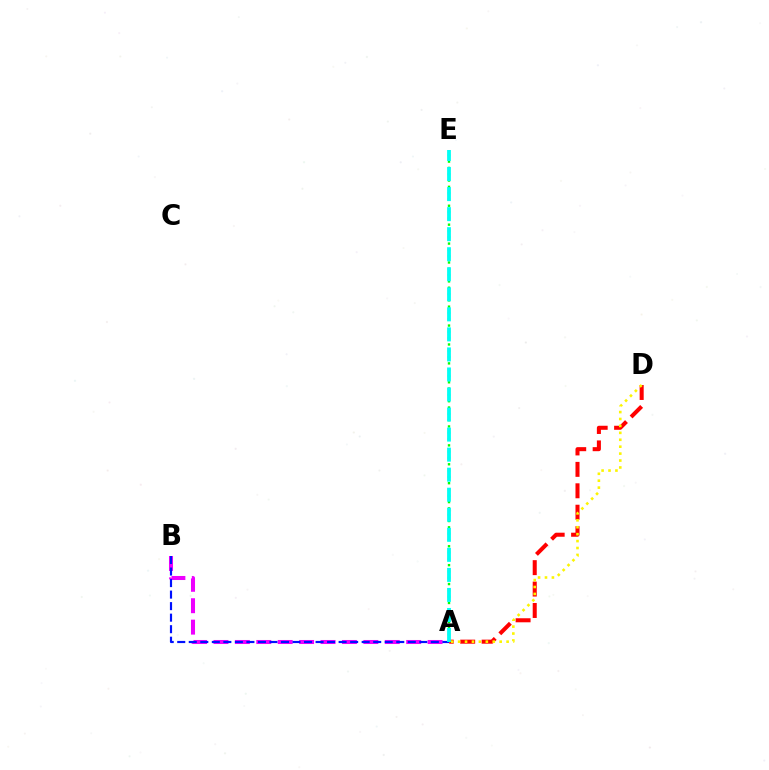{('A', 'B'): [{'color': '#ee00ff', 'line_style': 'dashed', 'thickness': 2.91}, {'color': '#0010ff', 'line_style': 'dashed', 'thickness': 1.57}], ('A', 'D'): [{'color': '#ff0000', 'line_style': 'dashed', 'thickness': 2.91}, {'color': '#fcf500', 'line_style': 'dotted', 'thickness': 1.88}], ('A', 'E'): [{'color': '#08ff00', 'line_style': 'dotted', 'thickness': 1.71}, {'color': '#00fff6', 'line_style': 'dashed', 'thickness': 2.72}]}